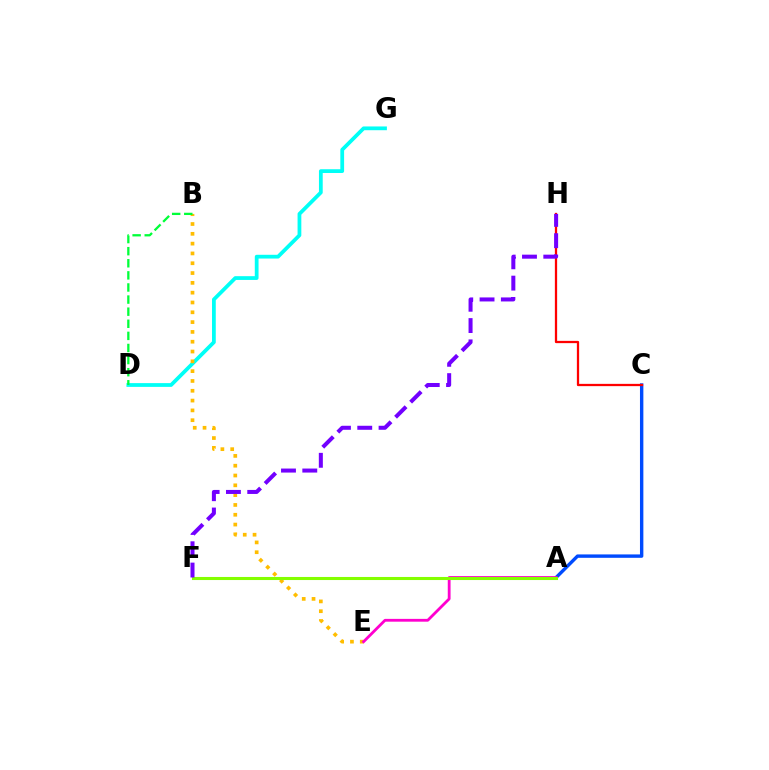{('A', 'C'): [{'color': '#004bff', 'line_style': 'solid', 'thickness': 2.44}], ('C', 'H'): [{'color': '#ff0000', 'line_style': 'solid', 'thickness': 1.64}], ('D', 'G'): [{'color': '#00fff6', 'line_style': 'solid', 'thickness': 2.71}], ('B', 'E'): [{'color': '#ffbd00', 'line_style': 'dotted', 'thickness': 2.67}], ('A', 'E'): [{'color': '#ff00cf', 'line_style': 'solid', 'thickness': 2.02}], ('A', 'F'): [{'color': '#84ff00', 'line_style': 'solid', 'thickness': 2.21}], ('B', 'D'): [{'color': '#00ff39', 'line_style': 'dashed', 'thickness': 1.64}], ('F', 'H'): [{'color': '#7200ff', 'line_style': 'dashed', 'thickness': 2.89}]}